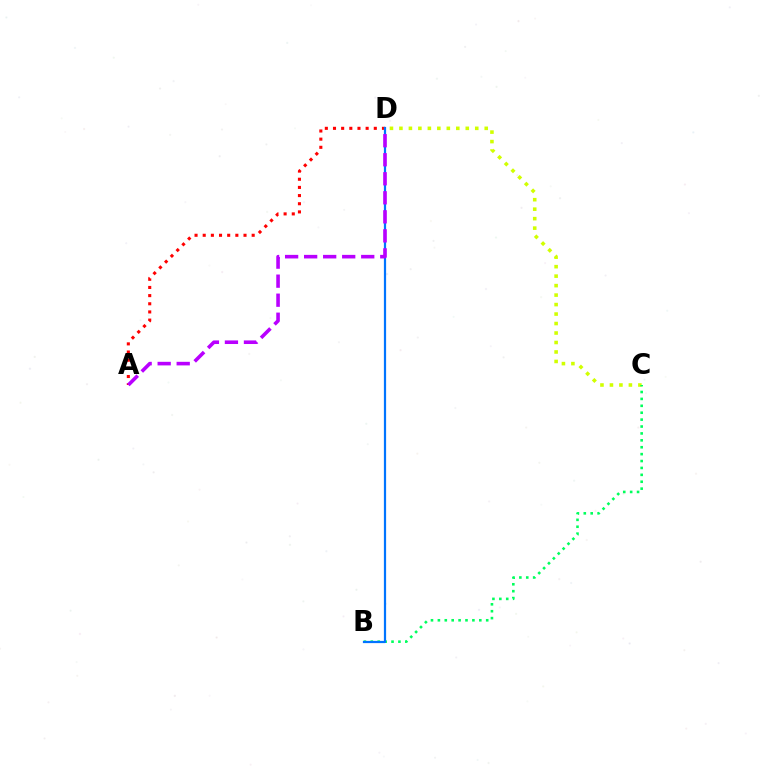{('C', 'D'): [{'color': '#d1ff00', 'line_style': 'dotted', 'thickness': 2.58}], ('B', 'C'): [{'color': '#00ff5c', 'line_style': 'dotted', 'thickness': 1.88}], ('A', 'D'): [{'color': '#ff0000', 'line_style': 'dotted', 'thickness': 2.22}, {'color': '#b900ff', 'line_style': 'dashed', 'thickness': 2.59}], ('B', 'D'): [{'color': '#0074ff', 'line_style': 'solid', 'thickness': 1.6}]}